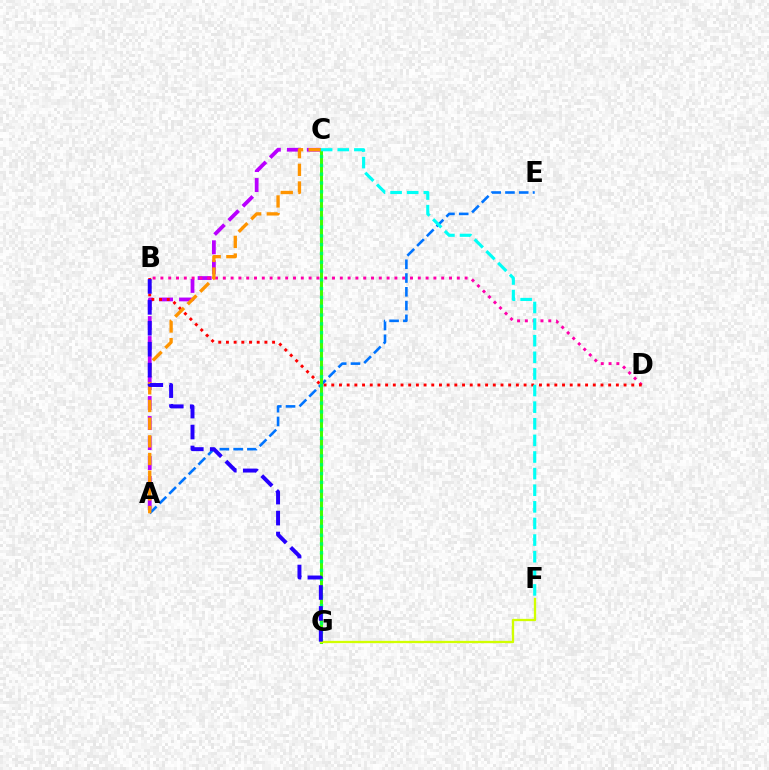{('A', 'C'): [{'color': '#b900ff', 'line_style': 'dashed', 'thickness': 2.72}, {'color': '#ff9400', 'line_style': 'dashed', 'thickness': 2.4}], ('B', 'D'): [{'color': '#ff00ac', 'line_style': 'dotted', 'thickness': 2.12}, {'color': '#ff0000', 'line_style': 'dotted', 'thickness': 2.09}], ('A', 'E'): [{'color': '#0074ff', 'line_style': 'dashed', 'thickness': 1.87}], ('C', 'G'): [{'color': '#3dff00', 'line_style': 'solid', 'thickness': 2.13}, {'color': '#00ff5c', 'line_style': 'dotted', 'thickness': 2.39}], ('F', 'G'): [{'color': '#d1ff00', 'line_style': 'solid', 'thickness': 1.66}], ('C', 'F'): [{'color': '#00fff6', 'line_style': 'dashed', 'thickness': 2.26}], ('B', 'G'): [{'color': '#2500ff', 'line_style': 'dashed', 'thickness': 2.84}]}